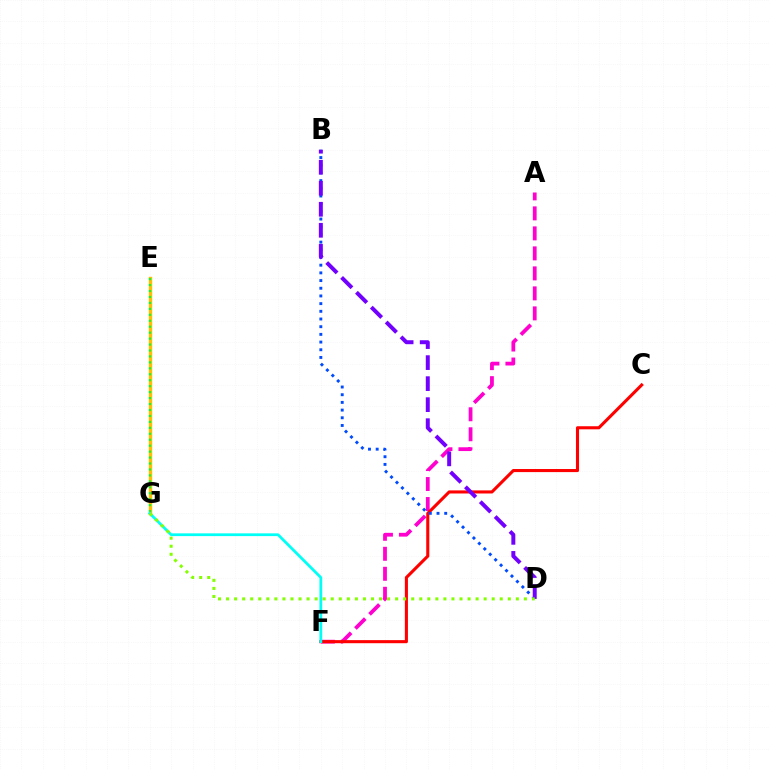{('A', 'F'): [{'color': '#ff00cf', 'line_style': 'dashed', 'thickness': 2.72}], ('E', 'G'): [{'color': '#ffbd00', 'line_style': 'solid', 'thickness': 2.45}, {'color': '#00ff39', 'line_style': 'dotted', 'thickness': 1.62}], ('C', 'F'): [{'color': '#ff0000', 'line_style': 'solid', 'thickness': 2.22}], ('B', 'D'): [{'color': '#004bff', 'line_style': 'dotted', 'thickness': 2.09}, {'color': '#7200ff', 'line_style': 'dashed', 'thickness': 2.86}], ('F', 'G'): [{'color': '#00fff6', 'line_style': 'solid', 'thickness': 1.98}], ('D', 'G'): [{'color': '#84ff00', 'line_style': 'dotted', 'thickness': 2.19}]}